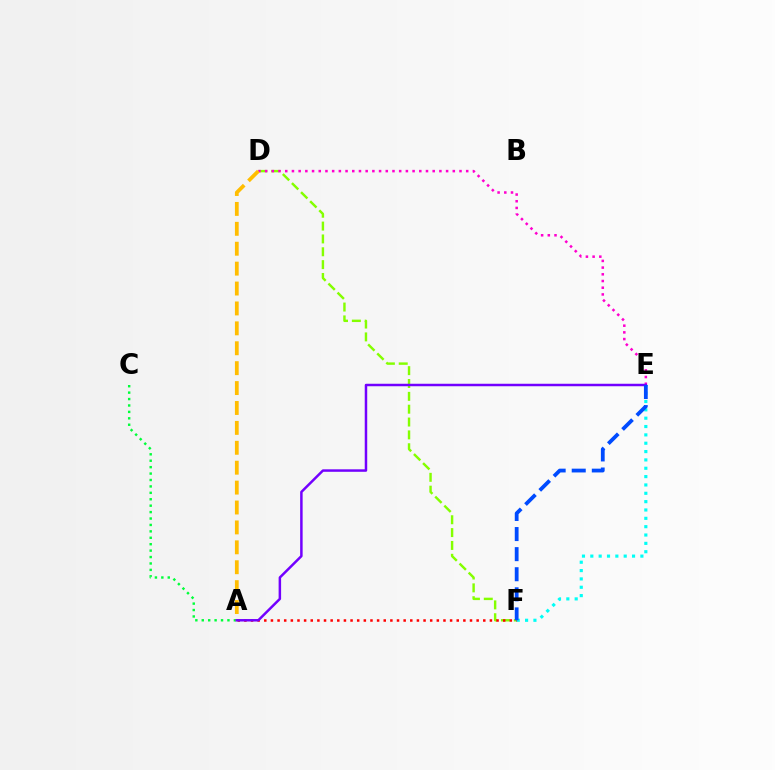{('D', 'F'): [{'color': '#84ff00', 'line_style': 'dashed', 'thickness': 1.75}], ('A', 'C'): [{'color': '#00ff39', 'line_style': 'dotted', 'thickness': 1.74}], ('A', 'F'): [{'color': '#ff0000', 'line_style': 'dotted', 'thickness': 1.8}], ('D', 'E'): [{'color': '#ff00cf', 'line_style': 'dotted', 'thickness': 1.82}], ('A', 'D'): [{'color': '#ffbd00', 'line_style': 'dashed', 'thickness': 2.7}], ('E', 'F'): [{'color': '#00fff6', 'line_style': 'dotted', 'thickness': 2.27}, {'color': '#004bff', 'line_style': 'dashed', 'thickness': 2.73}], ('A', 'E'): [{'color': '#7200ff', 'line_style': 'solid', 'thickness': 1.79}]}